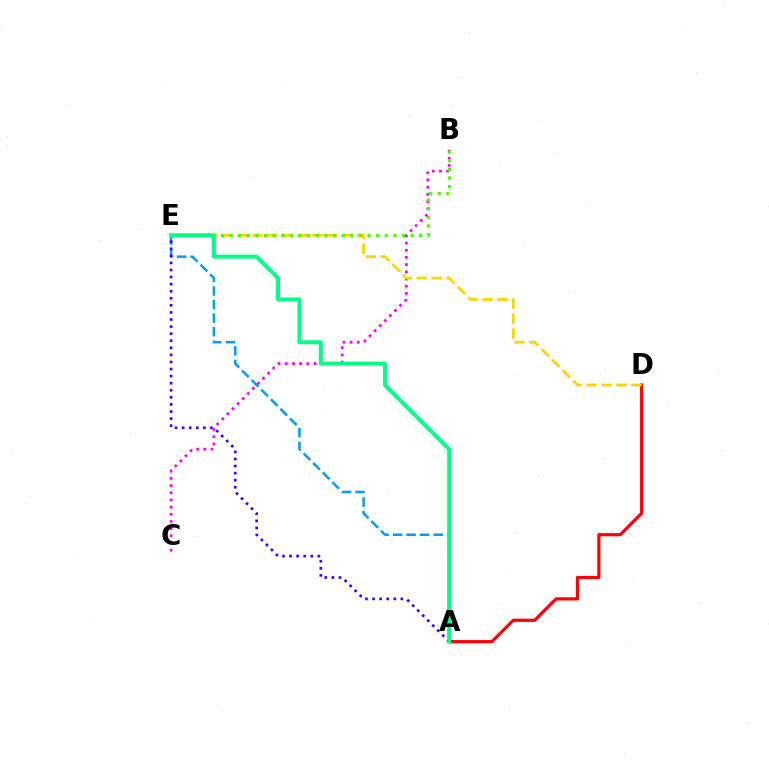{('B', 'C'): [{'color': '#ff00ed', 'line_style': 'dotted', 'thickness': 1.95}], ('A', 'D'): [{'color': '#ff0000', 'line_style': 'solid', 'thickness': 2.3}], ('D', 'E'): [{'color': '#ffd500', 'line_style': 'dashed', 'thickness': 2.03}], ('A', 'E'): [{'color': '#009eff', 'line_style': 'dashed', 'thickness': 1.84}, {'color': '#3700ff', 'line_style': 'dotted', 'thickness': 1.92}, {'color': '#00ff86', 'line_style': 'solid', 'thickness': 2.86}], ('B', 'E'): [{'color': '#4fff00', 'line_style': 'dotted', 'thickness': 2.34}]}